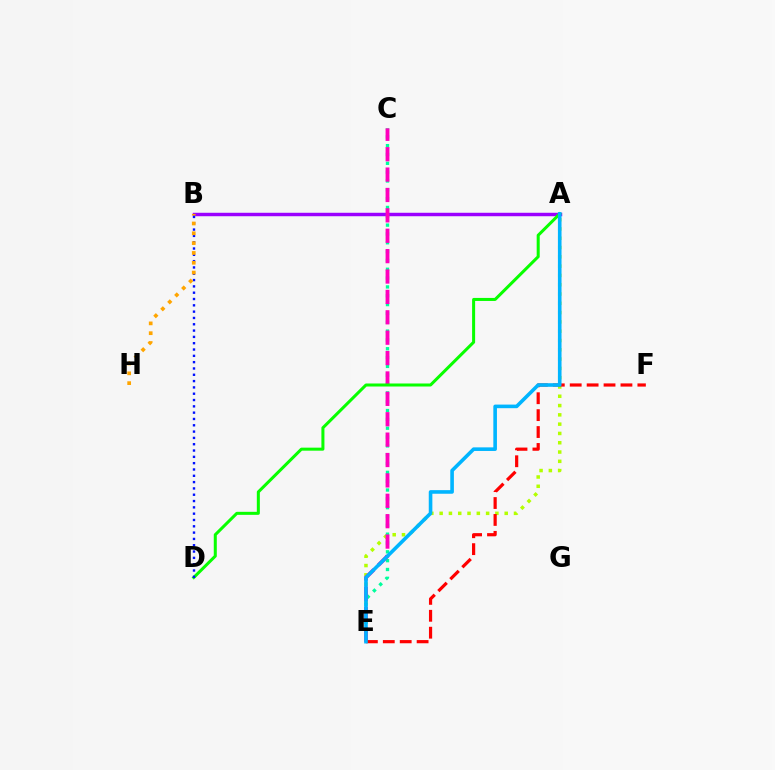{('A', 'B'): [{'color': '#9b00ff', 'line_style': 'solid', 'thickness': 2.49}], ('A', 'E'): [{'color': '#b3ff00', 'line_style': 'dotted', 'thickness': 2.53}, {'color': '#00b5ff', 'line_style': 'solid', 'thickness': 2.6}], ('C', 'E'): [{'color': '#00ff9d', 'line_style': 'dotted', 'thickness': 2.4}, {'color': '#ff00bd', 'line_style': 'dashed', 'thickness': 2.77}], ('A', 'D'): [{'color': '#08ff00', 'line_style': 'solid', 'thickness': 2.18}], ('E', 'F'): [{'color': '#ff0000', 'line_style': 'dashed', 'thickness': 2.3}], ('B', 'D'): [{'color': '#0010ff', 'line_style': 'dotted', 'thickness': 1.72}], ('B', 'H'): [{'color': '#ffa500', 'line_style': 'dotted', 'thickness': 2.67}]}